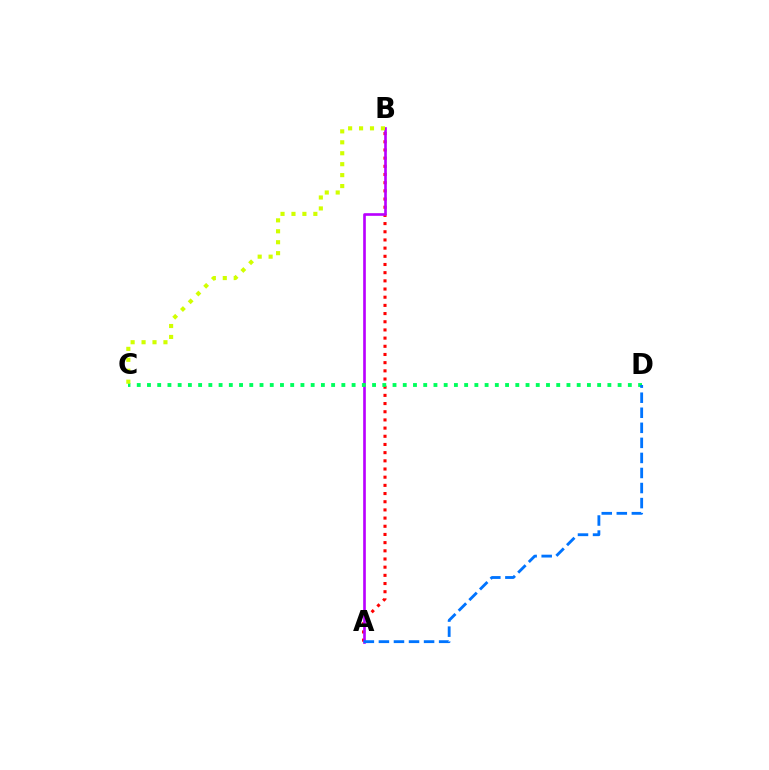{('A', 'B'): [{'color': '#ff0000', 'line_style': 'dotted', 'thickness': 2.22}, {'color': '#b900ff', 'line_style': 'solid', 'thickness': 1.91}], ('C', 'D'): [{'color': '#00ff5c', 'line_style': 'dotted', 'thickness': 2.78}], ('B', 'C'): [{'color': '#d1ff00', 'line_style': 'dotted', 'thickness': 2.97}], ('A', 'D'): [{'color': '#0074ff', 'line_style': 'dashed', 'thickness': 2.04}]}